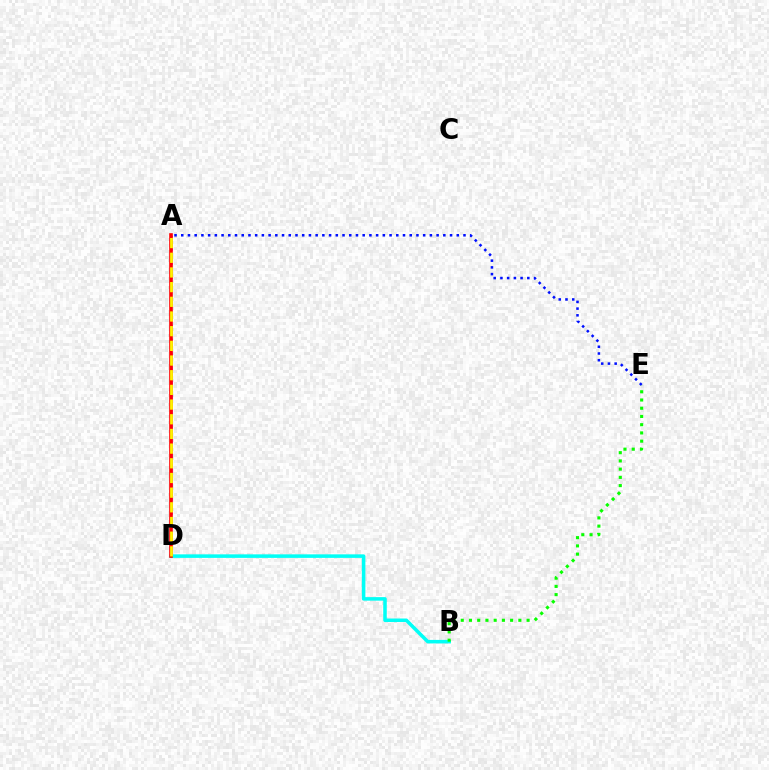{('A', 'E'): [{'color': '#0010ff', 'line_style': 'dotted', 'thickness': 1.83}], ('A', 'D'): [{'color': '#ee00ff', 'line_style': 'dashed', 'thickness': 1.89}, {'color': '#ff0000', 'line_style': 'solid', 'thickness': 2.6}, {'color': '#fcf500', 'line_style': 'dashed', 'thickness': 1.99}], ('B', 'D'): [{'color': '#00fff6', 'line_style': 'solid', 'thickness': 2.54}], ('B', 'E'): [{'color': '#08ff00', 'line_style': 'dotted', 'thickness': 2.24}]}